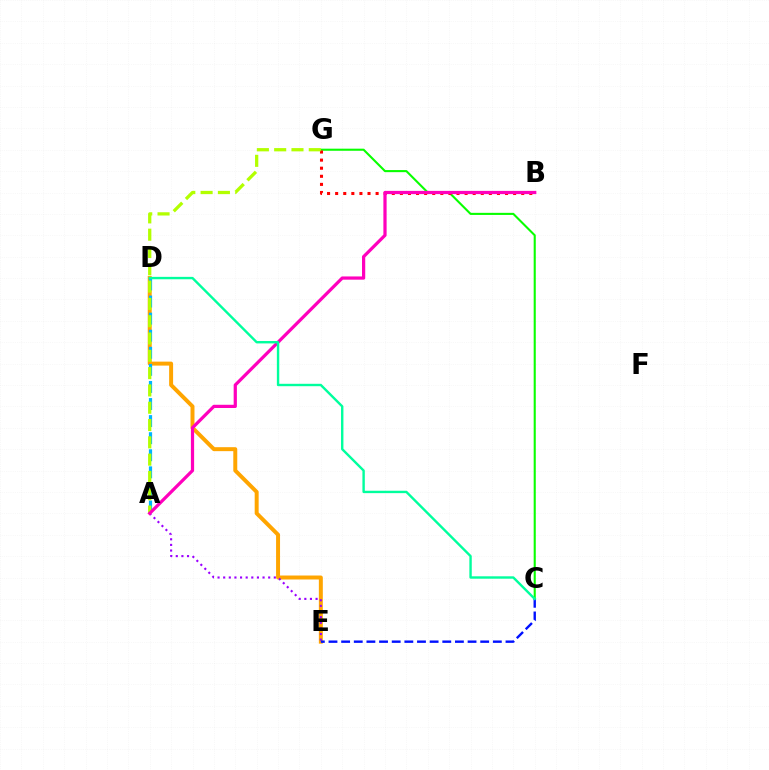{('C', 'G'): [{'color': '#08ff00', 'line_style': 'solid', 'thickness': 1.51}], ('D', 'E'): [{'color': '#ffa500', 'line_style': 'solid', 'thickness': 2.86}], ('A', 'E'): [{'color': '#9b00ff', 'line_style': 'dotted', 'thickness': 1.53}], ('A', 'D'): [{'color': '#00b5ff', 'line_style': 'dashed', 'thickness': 2.32}], ('B', 'G'): [{'color': '#ff0000', 'line_style': 'dotted', 'thickness': 2.2}], ('A', 'G'): [{'color': '#b3ff00', 'line_style': 'dashed', 'thickness': 2.35}], ('C', 'E'): [{'color': '#0010ff', 'line_style': 'dashed', 'thickness': 1.72}], ('A', 'B'): [{'color': '#ff00bd', 'line_style': 'solid', 'thickness': 2.32}], ('C', 'D'): [{'color': '#00ff9d', 'line_style': 'solid', 'thickness': 1.72}]}